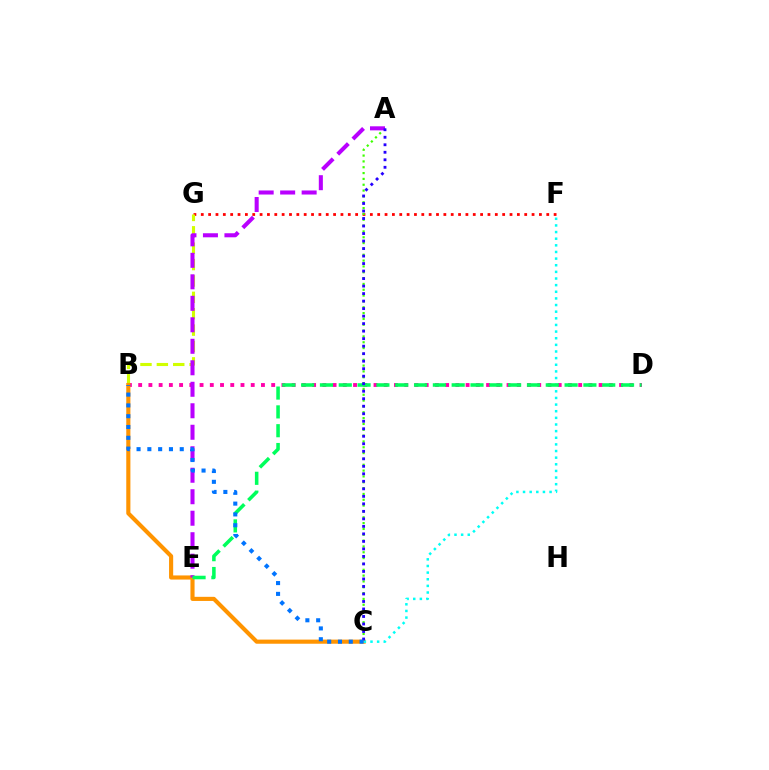{('F', 'G'): [{'color': '#ff0000', 'line_style': 'dotted', 'thickness': 2.0}], ('B', 'G'): [{'color': '#d1ff00', 'line_style': 'dashed', 'thickness': 2.23}], ('B', 'D'): [{'color': '#ff00ac', 'line_style': 'dotted', 'thickness': 2.78}], ('A', 'C'): [{'color': '#3dff00', 'line_style': 'dotted', 'thickness': 1.59}, {'color': '#2500ff', 'line_style': 'dotted', 'thickness': 2.04}], ('B', 'C'): [{'color': '#ff9400', 'line_style': 'solid', 'thickness': 2.97}, {'color': '#0074ff', 'line_style': 'dotted', 'thickness': 2.93}], ('C', 'F'): [{'color': '#00fff6', 'line_style': 'dotted', 'thickness': 1.8}], ('A', 'E'): [{'color': '#b900ff', 'line_style': 'dashed', 'thickness': 2.92}], ('D', 'E'): [{'color': '#00ff5c', 'line_style': 'dashed', 'thickness': 2.56}]}